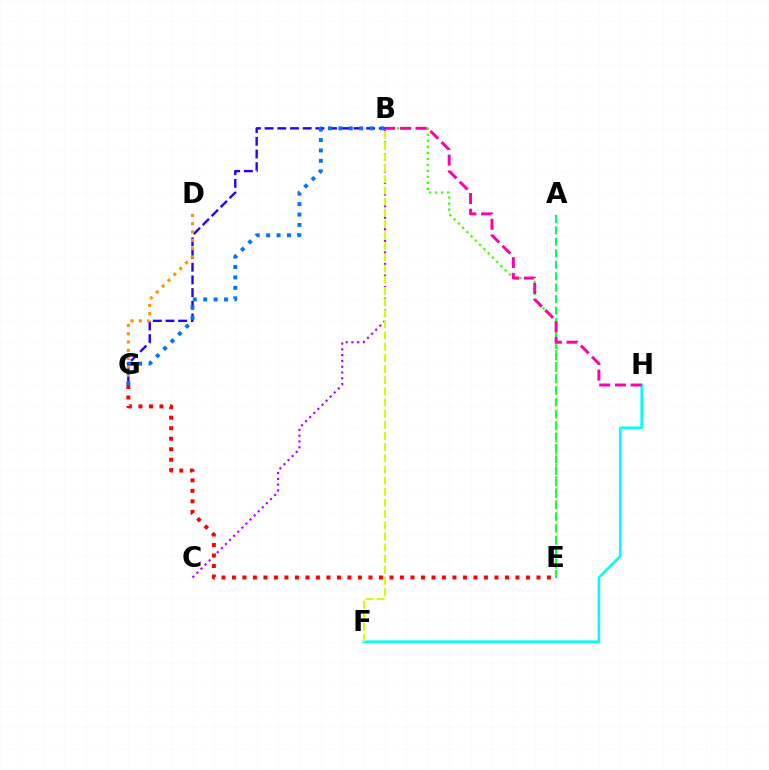{('A', 'E'): [{'color': '#00ff5c', 'line_style': 'dashed', 'thickness': 1.56}], ('B', 'E'): [{'color': '#3dff00', 'line_style': 'dotted', 'thickness': 1.63}], ('B', 'G'): [{'color': '#2500ff', 'line_style': 'dashed', 'thickness': 1.72}, {'color': '#0074ff', 'line_style': 'dotted', 'thickness': 2.83}], ('D', 'G'): [{'color': '#ff9400', 'line_style': 'dotted', 'thickness': 2.25}], ('F', 'H'): [{'color': '#00fff6', 'line_style': 'solid', 'thickness': 1.83}], ('B', 'H'): [{'color': '#ff00ac', 'line_style': 'dashed', 'thickness': 2.14}], ('B', 'C'): [{'color': '#b900ff', 'line_style': 'dotted', 'thickness': 1.57}], ('B', 'F'): [{'color': '#d1ff00', 'line_style': 'dashed', 'thickness': 1.52}], ('E', 'G'): [{'color': '#ff0000', 'line_style': 'dotted', 'thickness': 2.85}]}